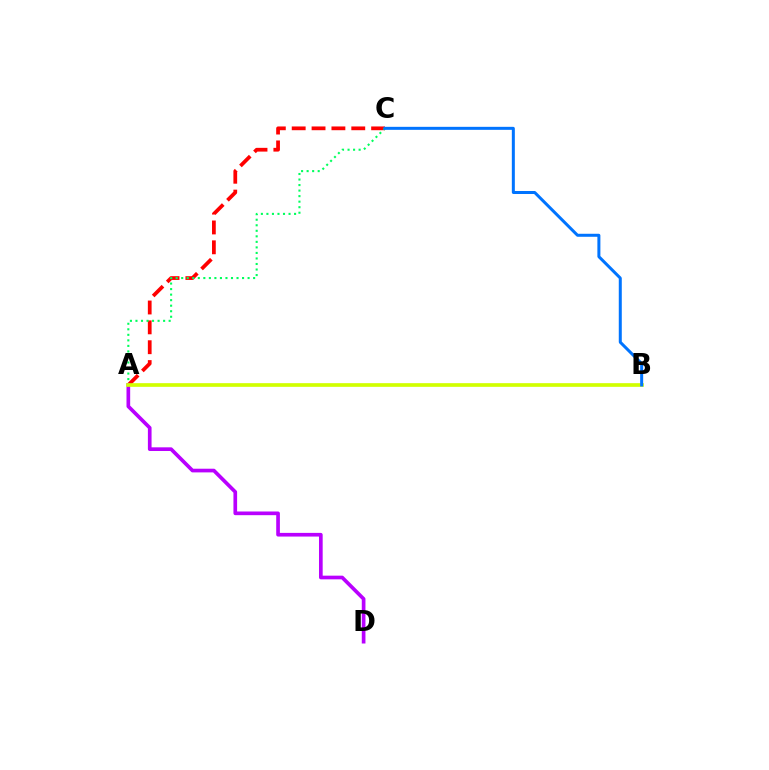{('A', 'C'): [{'color': '#ff0000', 'line_style': 'dashed', 'thickness': 2.7}, {'color': '#00ff5c', 'line_style': 'dotted', 'thickness': 1.5}], ('A', 'D'): [{'color': '#b900ff', 'line_style': 'solid', 'thickness': 2.65}], ('A', 'B'): [{'color': '#d1ff00', 'line_style': 'solid', 'thickness': 2.64}], ('B', 'C'): [{'color': '#0074ff', 'line_style': 'solid', 'thickness': 2.16}]}